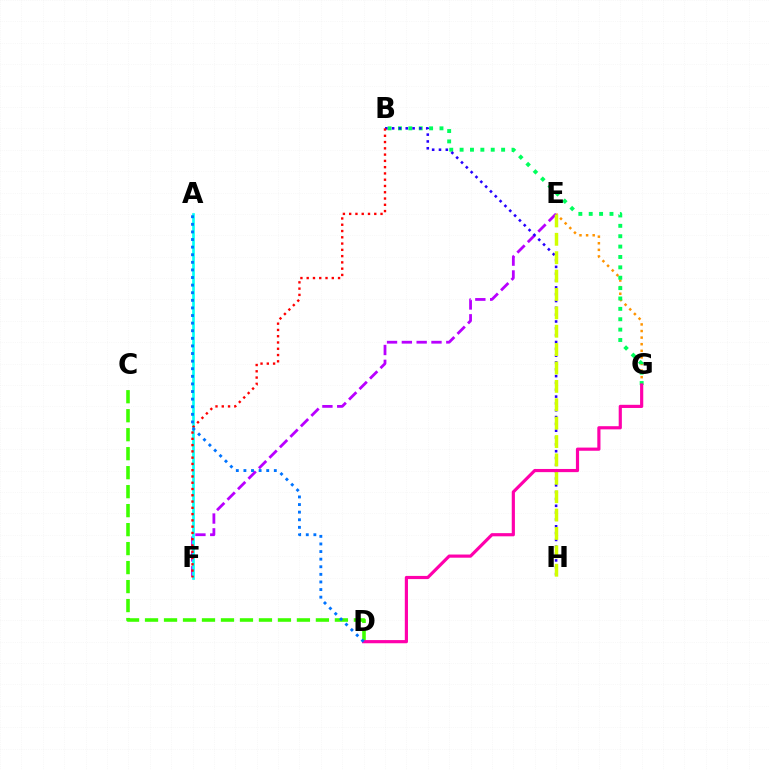{('E', 'G'): [{'color': '#ff9400', 'line_style': 'dotted', 'thickness': 1.79}], ('B', 'G'): [{'color': '#00ff5c', 'line_style': 'dotted', 'thickness': 2.82}], ('E', 'F'): [{'color': '#b900ff', 'line_style': 'dashed', 'thickness': 2.01}], ('B', 'H'): [{'color': '#2500ff', 'line_style': 'dotted', 'thickness': 1.85}], ('A', 'F'): [{'color': '#00fff6', 'line_style': 'solid', 'thickness': 1.91}], ('E', 'H'): [{'color': '#d1ff00', 'line_style': 'dashed', 'thickness': 2.5}], ('C', 'D'): [{'color': '#3dff00', 'line_style': 'dashed', 'thickness': 2.58}], ('B', 'F'): [{'color': '#ff0000', 'line_style': 'dotted', 'thickness': 1.7}], ('D', 'G'): [{'color': '#ff00ac', 'line_style': 'solid', 'thickness': 2.28}], ('A', 'D'): [{'color': '#0074ff', 'line_style': 'dotted', 'thickness': 2.06}]}